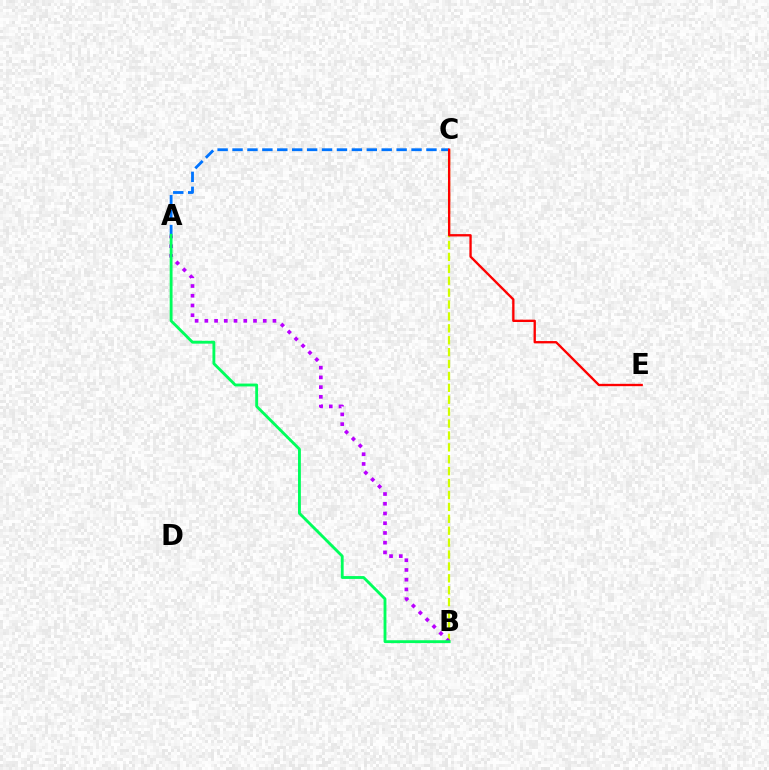{('B', 'C'): [{'color': '#d1ff00', 'line_style': 'dashed', 'thickness': 1.62}], ('A', 'C'): [{'color': '#0074ff', 'line_style': 'dashed', 'thickness': 2.03}], ('A', 'B'): [{'color': '#b900ff', 'line_style': 'dotted', 'thickness': 2.64}, {'color': '#00ff5c', 'line_style': 'solid', 'thickness': 2.06}], ('C', 'E'): [{'color': '#ff0000', 'line_style': 'solid', 'thickness': 1.68}]}